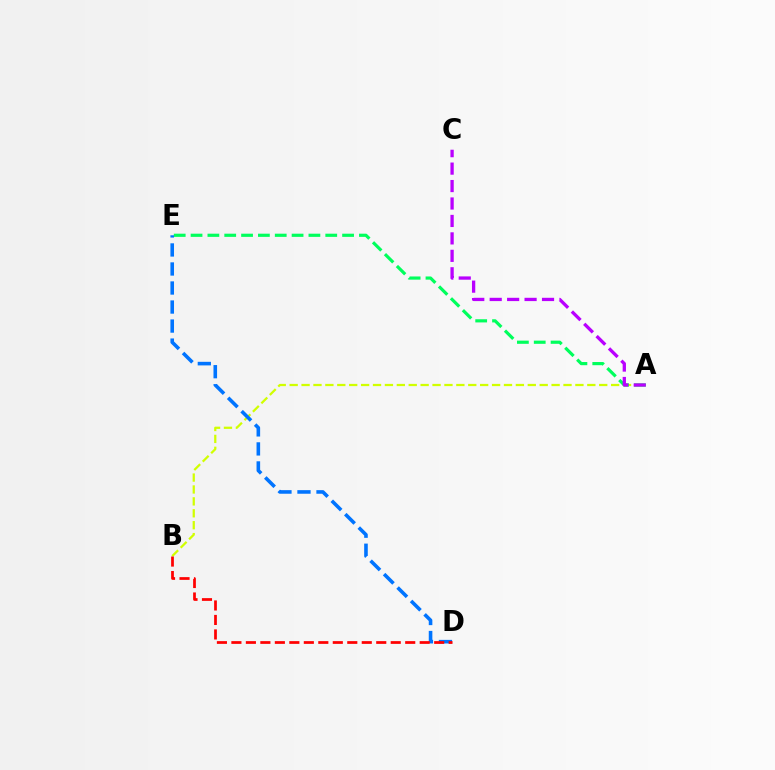{('A', 'B'): [{'color': '#d1ff00', 'line_style': 'dashed', 'thickness': 1.62}], ('A', 'E'): [{'color': '#00ff5c', 'line_style': 'dashed', 'thickness': 2.29}], ('D', 'E'): [{'color': '#0074ff', 'line_style': 'dashed', 'thickness': 2.58}], ('A', 'C'): [{'color': '#b900ff', 'line_style': 'dashed', 'thickness': 2.37}], ('B', 'D'): [{'color': '#ff0000', 'line_style': 'dashed', 'thickness': 1.97}]}